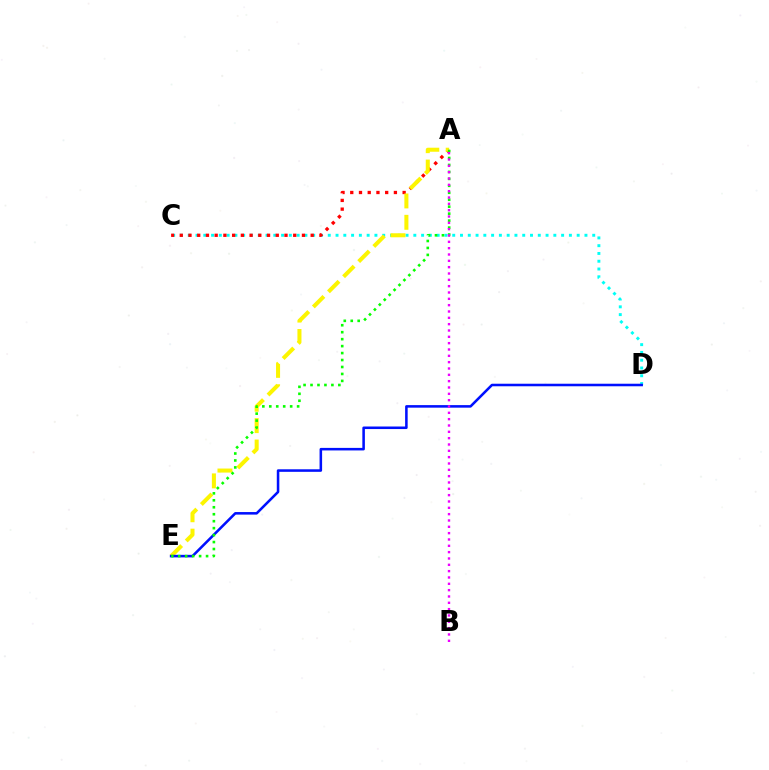{('C', 'D'): [{'color': '#00fff6', 'line_style': 'dotted', 'thickness': 2.11}], ('A', 'C'): [{'color': '#ff0000', 'line_style': 'dotted', 'thickness': 2.37}], ('A', 'E'): [{'color': '#fcf500', 'line_style': 'dashed', 'thickness': 2.9}, {'color': '#08ff00', 'line_style': 'dotted', 'thickness': 1.89}], ('D', 'E'): [{'color': '#0010ff', 'line_style': 'solid', 'thickness': 1.83}], ('A', 'B'): [{'color': '#ee00ff', 'line_style': 'dotted', 'thickness': 1.72}]}